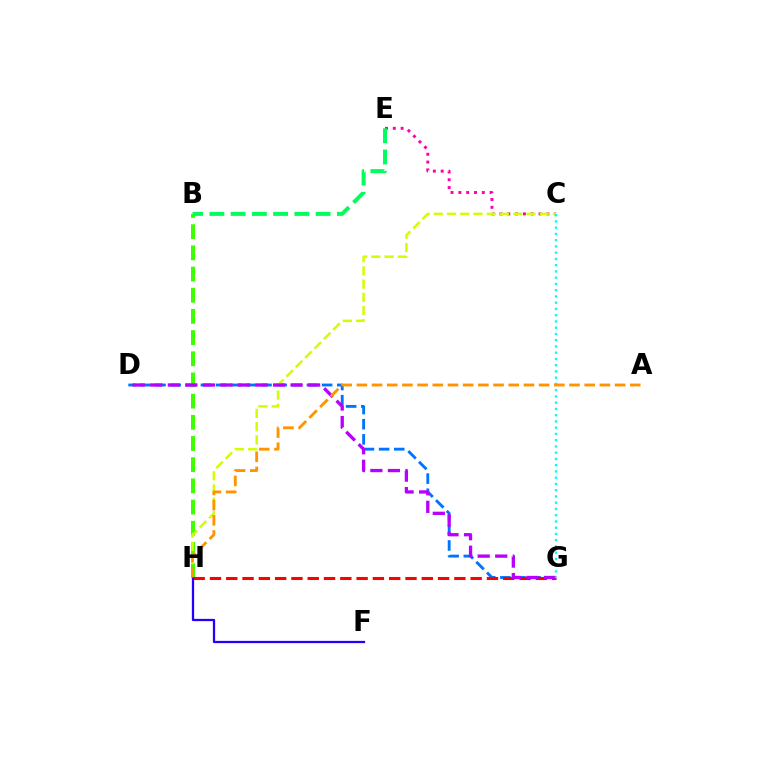{('D', 'G'): [{'color': '#0074ff', 'line_style': 'dashed', 'thickness': 2.06}, {'color': '#b900ff', 'line_style': 'dashed', 'thickness': 2.38}], ('B', 'H'): [{'color': '#3dff00', 'line_style': 'dashed', 'thickness': 2.88}], ('C', 'E'): [{'color': '#ff00ac', 'line_style': 'dotted', 'thickness': 2.12}], ('C', 'H'): [{'color': '#d1ff00', 'line_style': 'dashed', 'thickness': 1.8}], ('G', 'H'): [{'color': '#ff0000', 'line_style': 'dashed', 'thickness': 2.21}], ('F', 'H'): [{'color': '#2500ff', 'line_style': 'solid', 'thickness': 1.63}], ('B', 'E'): [{'color': '#00ff5c', 'line_style': 'dashed', 'thickness': 2.89}], ('C', 'G'): [{'color': '#00fff6', 'line_style': 'dotted', 'thickness': 1.7}], ('A', 'H'): [{'color': '#ff9400', 'line_style': 'dashed', 'thickness': 2.06}]}